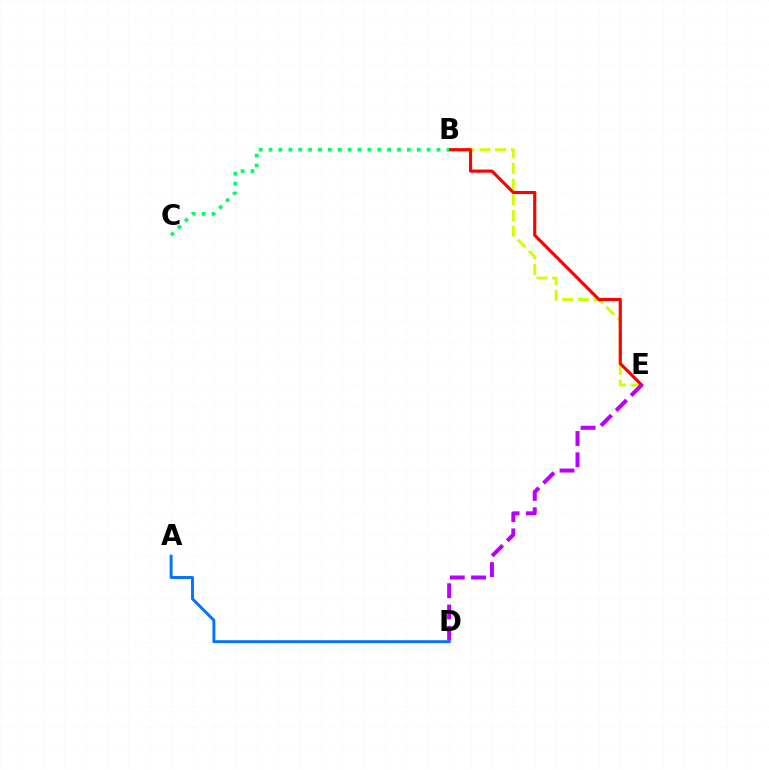{('B', 'E'): [{'color': '#d1ff00', 'line_style': 'dashed', 'thickness': 2.14}, {'color': '#ff0000', 'line_style': 'solid', 'thickness': 2.27}], ('B', 'C'): [{'color': '#00ff5c', 'line_style': 'dotted', 'thickness': 2.68}], ('D', 'E'): [{'color': '#b900ff', 'line_style': 'dashed', 'thickness': 2.89}], ('A', 'D'): [{'color': '#0074ff', 'line_style': 'solid', 'thickness': 2.1}]}